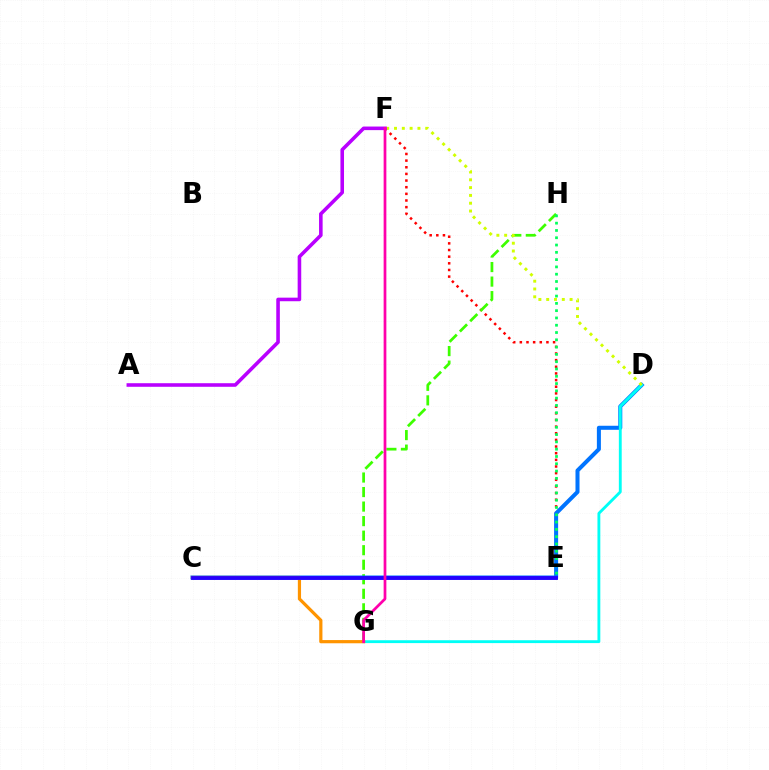{('E', 'F'): [{'color': '#ff0000', 'line_style': 'dotted', 'thickness': 1.81}], ('G', 'H'): [{'color': '#3dff00', 'line_style': 'dashed', 'thickness': 1.97}], ('C', 'D'): [{'color': '#0074ff', 'line_style': 'solid', 'thickness': 2.9}], ('D', 'G'): [{'color': '#00fff6', 'line_style': 'solid', 'thickness': 2.06}], ('D', 'F'): [{'color': '#d1ff00', 'line_style': 'dotted', 'thickness': 2.12}], ('A', 'F'): [{'color': '#b900ff', 'line_style': 'solid', 'thickness': 2.58}], ('C', 'G'): [{'color': '#ff9400', 'line_style': 'solid', 'thickness': 2.31}], ('E', 'H'): [{'color': '#00ff5c', 'line_style': 'dotted', 'thickness': 1.98}], ('C', 'E'): [{'color': '#2500ff', 'line_style': 'solid', 'thickness': 2.77}], ('F', 'G'): [{'color': '#ff00ac', 'line_style': 'solid', 'thickness': 1.96}]}